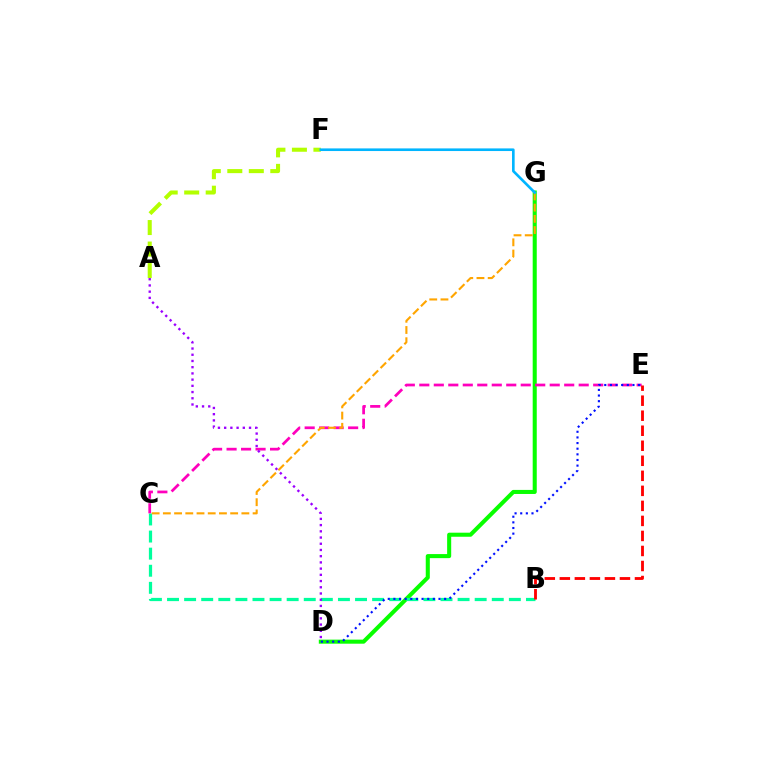{('D', 'G'): [{'color': '#08ff00', 'line_style': 'solid', 'thickness': 2.92}], ('A', 'F'): [{'color': '#b3ff00', 'line_style': 'dashed', 'thickness': 2.92}], ('B', 'C'): [{'color': '#00ff9d', 'line_style': 'dashed', 'thickness': 2.32}], ('C', 'E'): [{'color': '#ff00bd', 'line_style': 'dashed', 'thickness': 1.97}], ('D', 'E'): [{'color': '#0010ff', 'line_style': 'dotted', 'thickness': 1.53}], ('B', 'E'): [{'color': '#ff0000', 'line_style': 'dashed', 'thickness': 2.04}], ('C', 'G'): [{'color': '#ffa500', 'line_style': 'dashed', 'thickness': 1.52}], ('F', 'G'): [{'color': '#00b5ff', 'line_style': 'solid', 'thickness': 1.9}], ('A', 'D'): [{'color': '#9b00ff', 'line_style': 'dotted', 'thickness': 1.69}]}